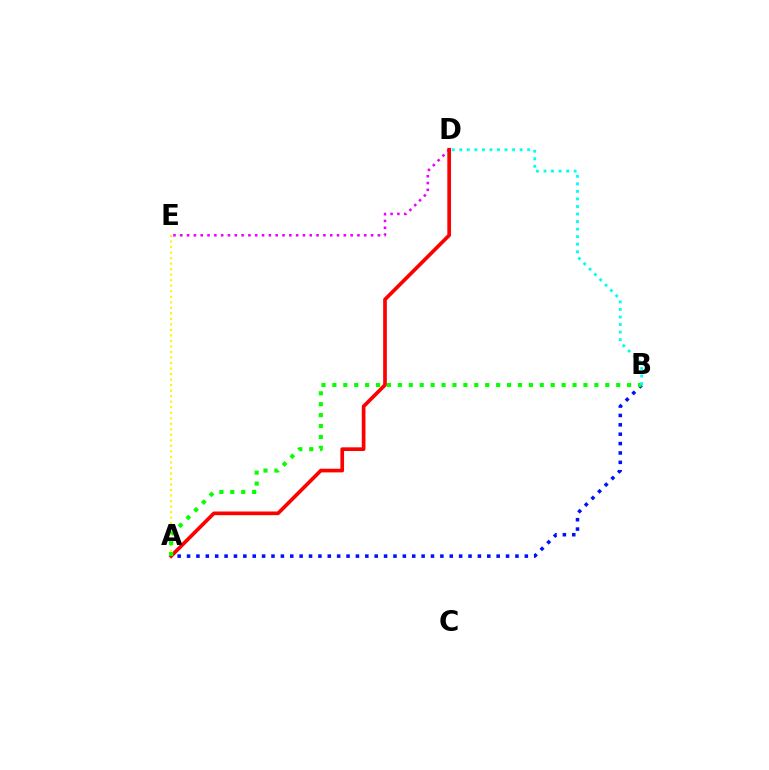{('A', 'E'): [{'color': '#fcf500', 'line_style': 'dotted', 'thickness': 1.5}], ('A', 'B'): [{'color': '#0010ff', 'line_style': 'dotted', 'thickness': 2.55}, {'color': '#08ff00', 'line_style': 'dotted', 'thickness': 2.97}], ('D', 'E'): [{'color': '#ee00ff', 'line_style': 'dotted', 'thickness': 1.85}], ('A', 'D'): [{'color': '#ff0000', 'line_style': 'solid', 'thickness': 2.65}], ('B', 'D'): [{'color': '#00fff6', 'line_style': 'dotted', 'thickness': 2.05}]}